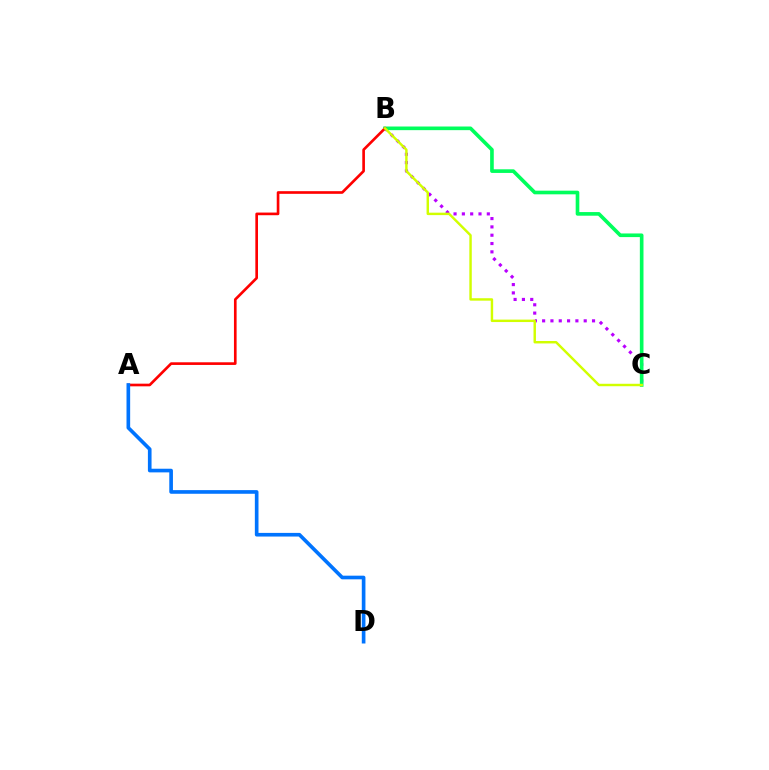{('B', 'C'): [{'color': '#b900ff', 'line_style': 'dotted', 'thickness': 2.26}, {'color': '#00ff5c', 'line_style': 'solid', 'thickness': 2.62}, {'color': '#d1ff00', 'line_style': 'solid', 'thickness': 1.76}], ('A', 'B'): [{'color': '#ff0000', 'line_style': 'solid', 'thickness': 1.91}], ('A', 'D'): [{'color': '#0074ff', 'line_style': 'solid', 'thickness': 2.63}]}